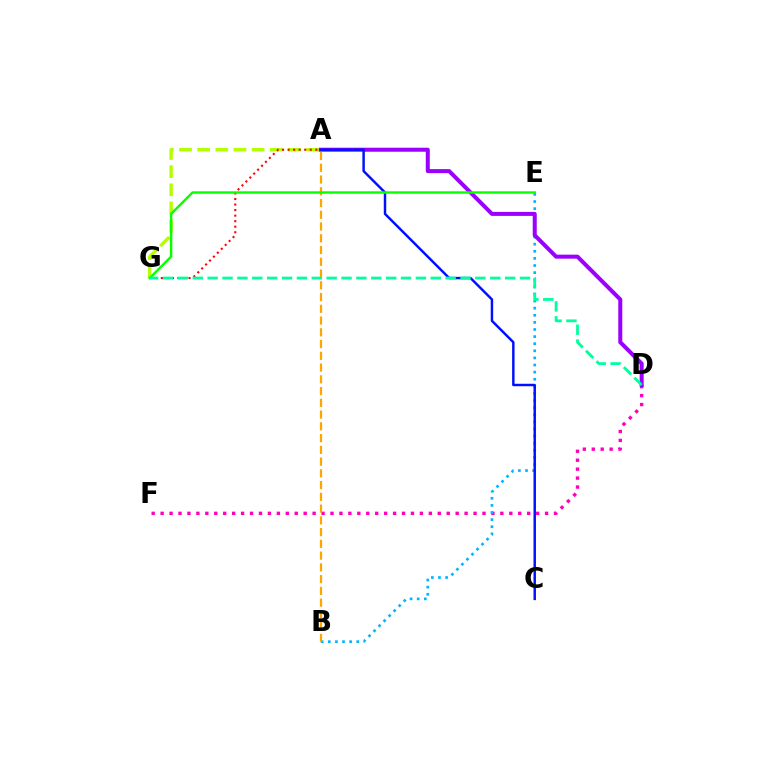{('D', 'F'): [{'color': '#ff00bd', 'line_style': 'dotted', 'thickness': 2.43}], ('A', 'G'): [{'color': '#b3ff00', 'line_style': 'dashed', 'thickness': 2.47}, {'color': '#ff0000', 'line_style': 'dotted', 'thickness': 1.51}], ('B', 'E'): [{'color': '#00b5ff', 'line_style': 'dotted', 'thickness': 1.93}], ('A', 'D'): [{'color': '#9b00ff', 'line_style': 'solid', 'thickness': 2.89}], ('A', 'C'): [{'color': '#0010ff', 'line_style': 'solid', 'thickness': 1.77}], ('A', 'B'): [{'color': '#ffa500', 'line_style': 'dashed', 'thickness': 1.6}], ('E', 'G'): [{'color': '#08ff00', 'line_style': 'solid', 'thickness': 1.73}], ('D', 'G'): [{'color': '#00ff9d', 'line_style': 'dashed', 'thickness': 2.02}]}